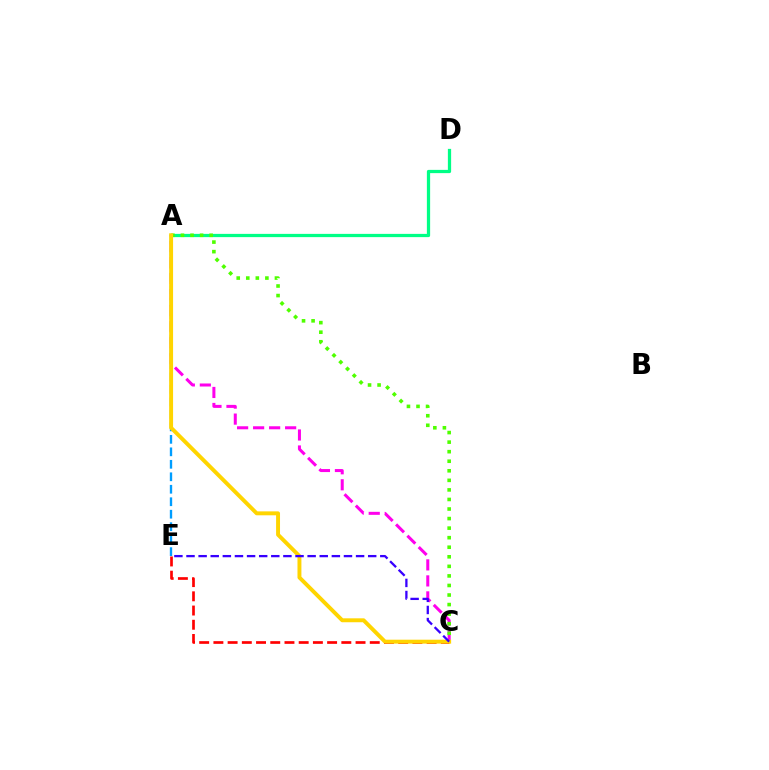{('A', 'C'): [{'color': '#ff00ed', 'line_style': 'dashed', 'thickness': 2.17}, {'color': '#4fff00', 'line_style': 'dotted', 'thickness': 2.6}, {'color': '#ffd500', 'line_style': 'solid', 'thickness': 2.83}], ('A', 'D'): [{'color': '#00ff86', 'line_style': 'solid', 'thickness': 2.34}], ('C', 'E'): [{'color': '#ff0000', 'line_style': 'dashed', 'thickness': 1.93}, {'color': '#3700ff', 'line_style': 'dashed', 'thickness': 1.65}], ('A', 'E'): [{'color': '#009eff', 'line_style': 'dashed', 'thickness': 1.7}]}